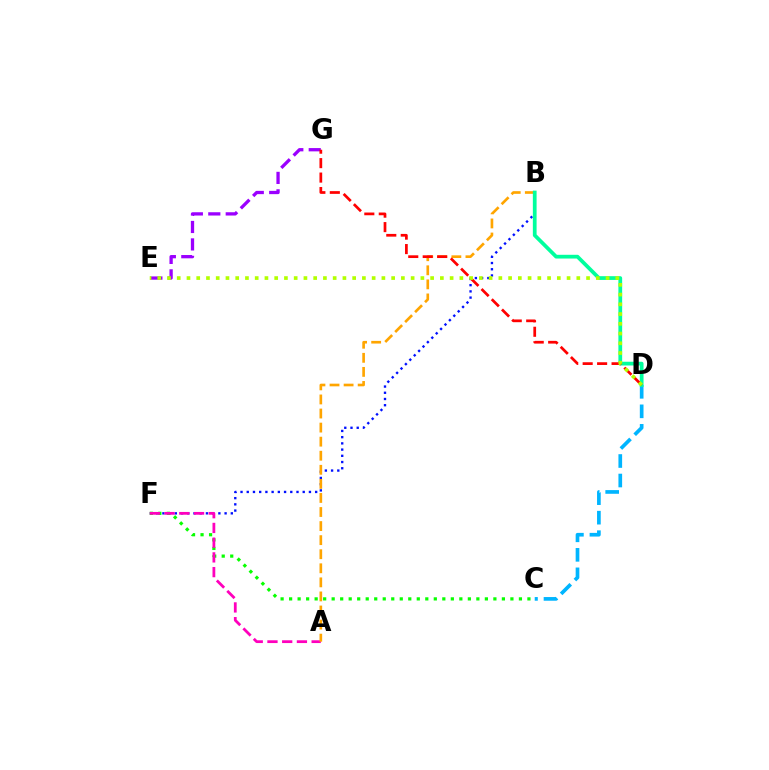{('B', 'F'): [{'color': '#0010ff', 'line_style': 'dotted', 'thickness': 1.69}], ('C', 'D'): [{'color': '#00b5ff', 'line_style': 'dashed', 'thickness': 2.65}], ('C', 'F'): [{'color': '#08ff00', 'line_style': 'dotted', 'thickness': 2.31}], ('A', 'F'): [{'color': '#ff00bd', 'line_style': 'dashed', 'thickness': 2.0}], ('A', 'B'): [{'color': '#ffa500', 'line_style': 'dashed', 'thickness': 1.91}], ('B', 'D'): [{'color': '#00ff9d', 'line_style': 'solid', 'thickness': 2.7}], ('E', 'G'): [{'color': '#9b00ff', 'line_style': 'dashed', 'thickness': 2.37}], ('D', 'G'): [{'color': '#ff0000', 'line_style': 'dashed', 'thickness': 1.96}], ('D', 'E'): [{'color': '#b3ff00', 'line_style': 'dotted', 'thickness': 2.65}]}